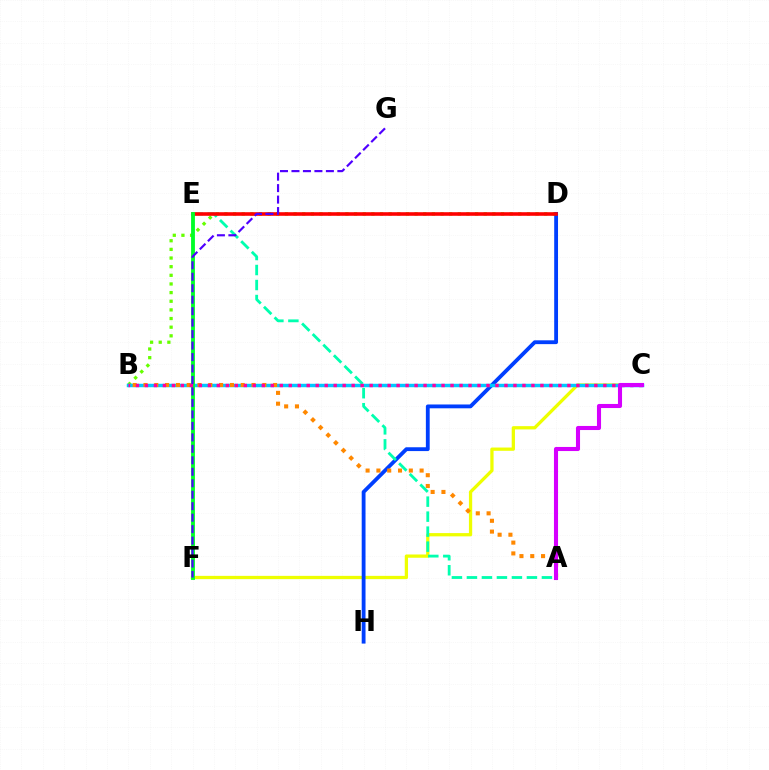{('C', 'F'): [{'color': '#eeff00', 'line_style': 'solid', 'thickness': 2.35}], ('B', 'D'): [{'color': '#66ff00', 'line_style': 'dotted', 'thickness': 2.35}], ('D', 'H'): [{'color': '#003fff', 'line_style': 'solid', 'thickness': 2.75}], ('B', 'C'): [{'color': '#00c7ff', 'line_style': 'solid', 'thickness': 2.49}, {'color': '#ff00a0', 'line_style': 'dotted', 'thickness': 2.44}], ('A', 'B'): [{'color': '#ff8800', 'line_style': 'dotted', 'thickness': 2.94}], ('A', 'E'): [{'color': '#00ffaf', 'line_style': 'dashed', 'thickness': 2.04}], ('D', 'E'): [{'color': '#ff0000', 'line_style': 'solid', 'thickness': 2.59}], ('E', 'F'): [{'color': '#00ff27', 'line_style': 'solid', 'thickness': 2.76}], ('A', 'C'): [{'color': '#d600ff', 'line_style': 'solid', 'thickness': 2.94}], ('F', 'G'): [{'color': '#4f00ff', 'line_style': 'dashed', 'thickness': 1.56}]}